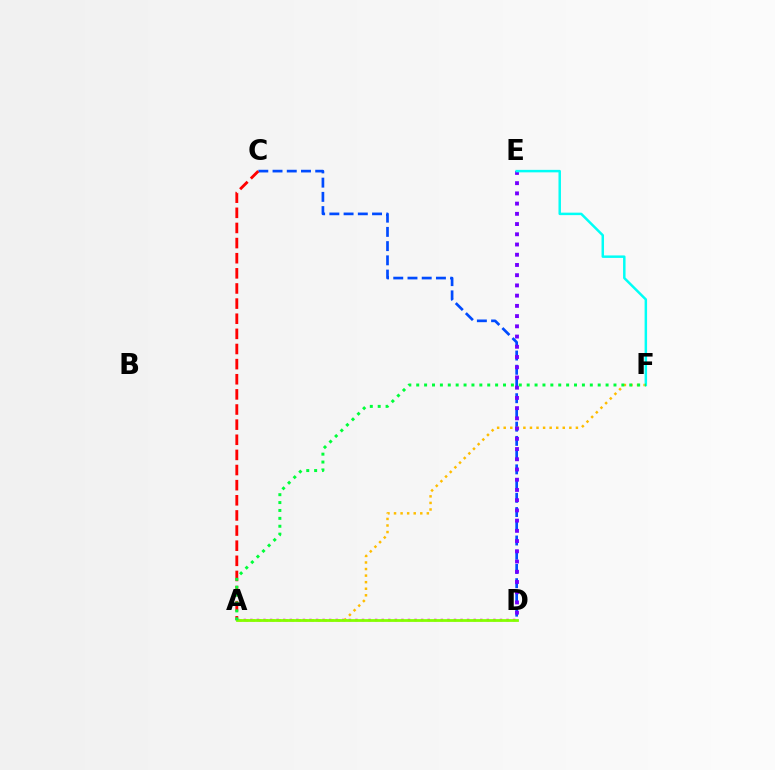{('A', 'D'): [{'color': '#ff00cf', 'line_style': 'dotted', 'thickness': 1.78}, {'color': '#84ff00', 'line_style': 'solid', 'thickness': 2.0}], ('C', 'D'): [{'color': '#004bff', 'line_style': 'dashed', 'thickness': 1.93}], ('A', 'F'): [{'color': '#ffbd00', 'line_style': 'dotted', 'thickness': 1.78}, {'color': '#00ff39', 'line_style': 'dotted', 'thickness': 2.14}], ('D', 'E'): [{'color': '#7200ff', 'line_style': 'dotted', 'thickness': 2.78}], ('E', 'F'): [{'color': '#00fff6', 'line_style': 'solid', 'thickness': 1.78}], ('A', 'C'): [{'color': '#ff0000', 'line_style': 'dashed', 'thickness': 2.06}]}